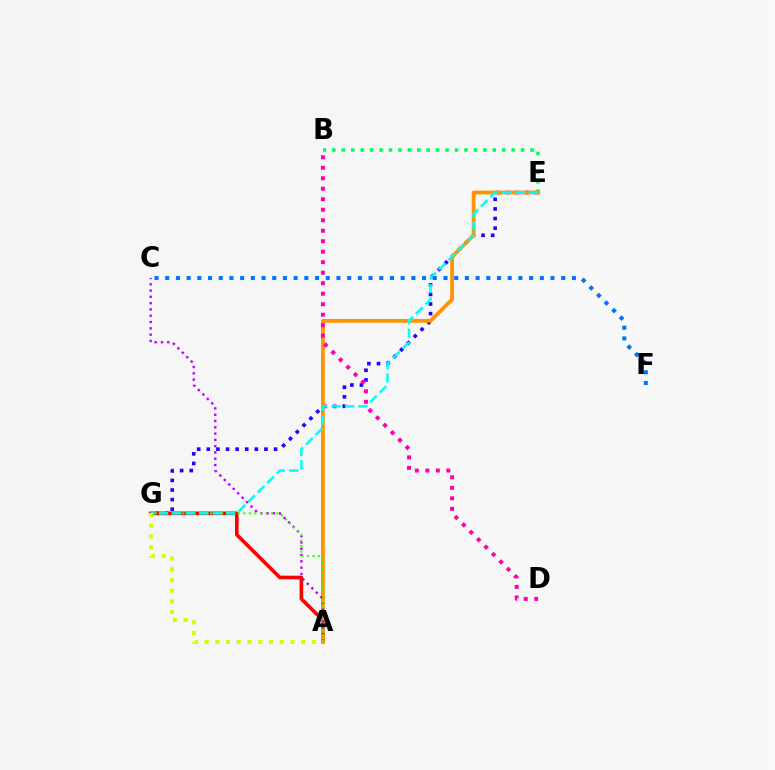{('E', 'G'): [{'color': '#2500ff', 'line_style': 'dotted', 'thickness': 2.61}, {'color': '#00fff6', 'line_style': 'dashed', 'thickness': 1.82}], ('B', 'E'): [{'color': '#00ff5c', 'line_style': 'dotted', 'thickness': 2.56}], ('A', 'G'): [{'color': '#ff0000', 'line_style': 'solid', 'thickness': 2.6}, {'color': '#3dff00', 'line_style': 'dotted', 'thickness': 1.5}, {'color': '#d1ff00', 'line_style': 'dotted', 'thickness': 2.92}], ('A', 'E'): [{'color': '#ff9400', 'line_style': 'solid', 'thickness': 2.73}], ('A', 'C'): [{'color': '#b900ff', 'line_style': 'dotted', 'thickness': 1.71}], ('B', 'D'): [{'color': '#ff00ac', 'line_style': 'dotted', 'thickness': 2.85}], ('C', 'F'): [{'color': '#0074ff', 'line_style': 'dotted', 'thickness': 2.91}]}